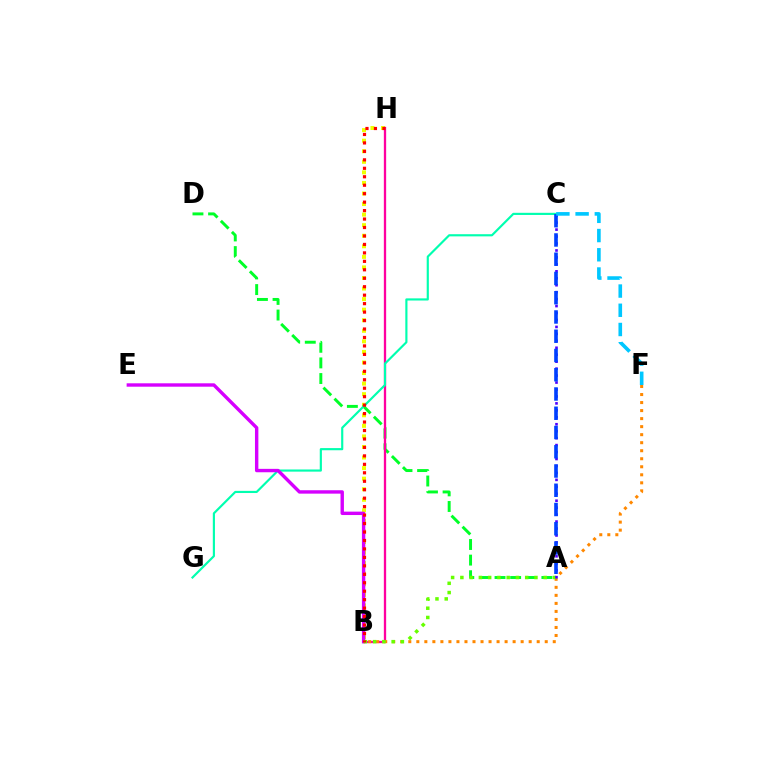{('B', 'H'): [{'color': '#eeff00', 'line_style': 'dotted', 'thickness': 2.87}, {'color': '#ff00a0', 'line_style': 'solid', 'thickness': 1.66}, {'color': '#ff0000', 'line_style': 'dotted', 'thickness': 2.3}], ('A', 'D'): [{'color': '#00ff27', 'line_style': 'dashed', 'thickness': 2.12}], ('C', 'G'): [{'color': '#00ffaf', 'line_style': 'solid', 'thickness': 1.56}], ('B', 'F'): [{'color': '#ff8800', 'line_style': 'dotted', 'thickness': 2.18}], ('B', 'E'): [{'color': '#d600ff', 'line_style': 'solid', 'thickness': 2.45}], ('A', 'B'): [{'color': '#66ff00', 'line_style': 'dotted', 'thickness': 2.52}], ('A', 'C'): [{'color': '#4f00ff', 'line_style': 'dotted', 'thickness': 1.89}, {'color': '#003fff', 'line_style': 'dashed', 'thickness': 2.62}], ('C', 'F'): [{'color': '#00c7ff', 'line_style': 'dashed', 'thickness': 2.61}]}